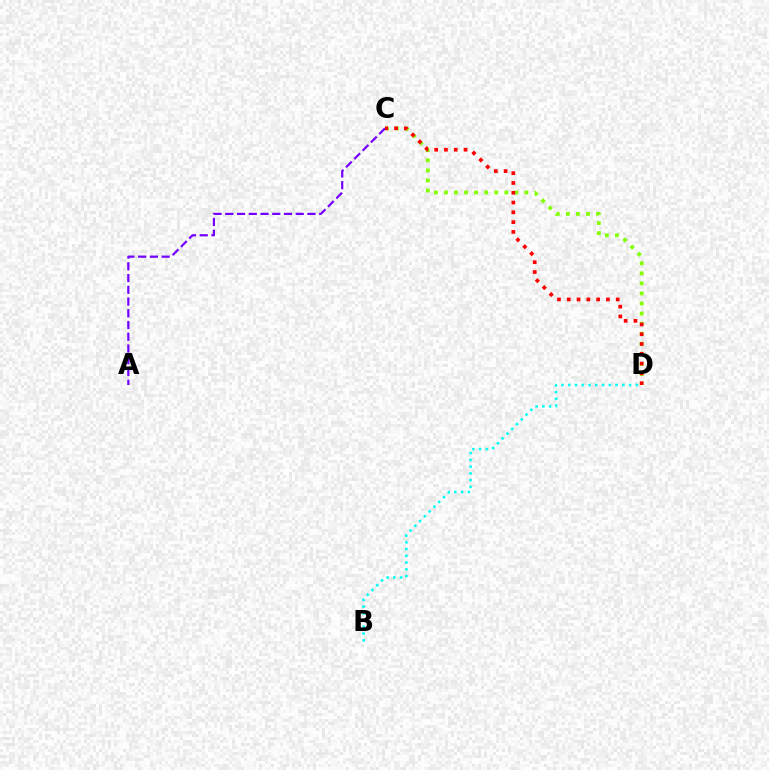{('C', 'D'): [{'color': '#84ff00', 'line_style': 'dotted', 'thickness': 2.73}, {'color': '#ff0000', 'line_style': 'dotted', 'thickness': 2.66}], ('A', 'C'): [{'color': '#7200ff', 'line_style': 'dashed', 'thickness': 1.59}], ('B', 'D'): [{'color': '#00fff6', 'line_style': 'dotted', 'thickness': 1.83}]}